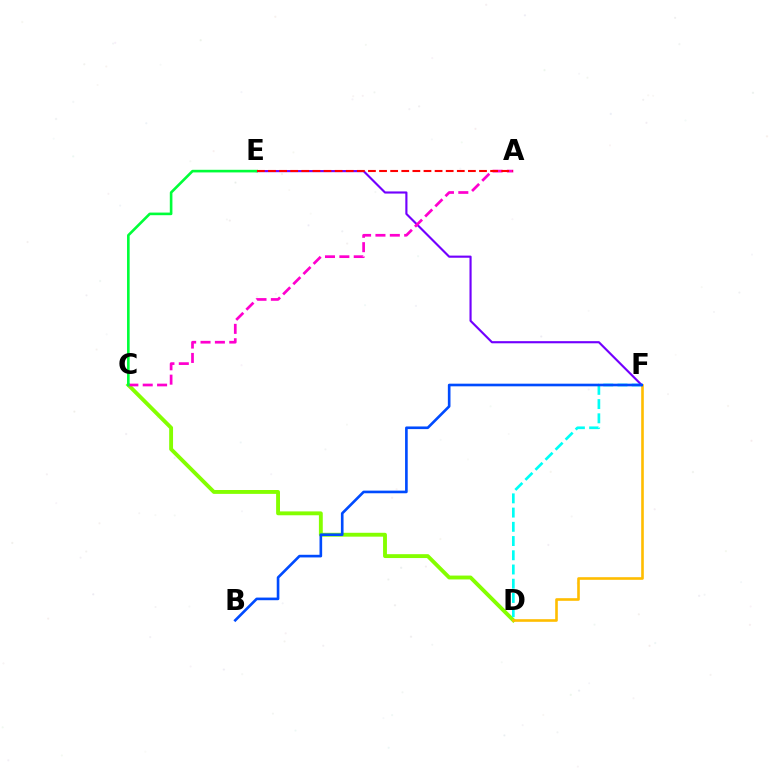{('C', 'D'): [{'color': '#84ff00', 'line_style': 'solid', 'thickness': 2.79}], ('D', 'F'): [{'color': '#ffbd00', 'line_style': 'solid', 'thickness': 1.89}, {'color': '#00fff6', 'line_style': 'dashed', 'thickness': 1.93}], ('E', 'F'): [{'color': '#7200ff', 'line_style': 'solid', 'thickness': 1.54}], ('A', 'C'): [{'color': '#ff00cf', 'line_style': 'dashed', 'thickness': 1.95}], ('B', 'F'): [{'color': '#004bff', 'line_style': 'solid', 'thickness': 1.9}], ('C', 'E'): [{'color': '#00ff39', 'line_style': 'solid', 'thickness': 1.88}], ('A', 'E'): [{'color': '#ff0000', 'line_style': 'dashed', 'thickness': 1.51}]}